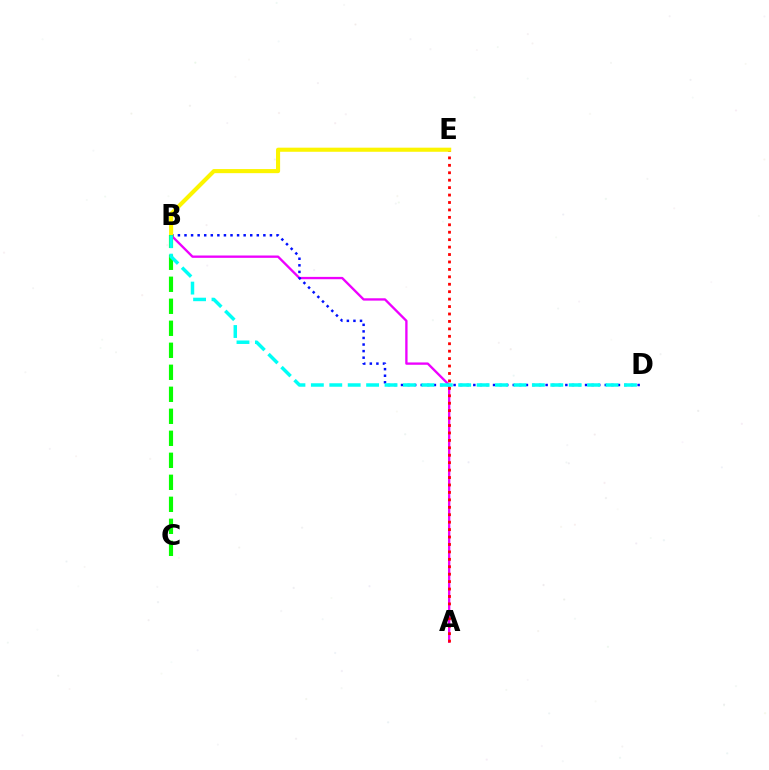{('A', 'B'): [{'color': '#ee00ff', 'line_style': 'solid', 'thickness': 1.68}], ('A', 'E'): [{'color': '#ff0000', 'line_style': 'dotted', 'thickness': 2.02}], ('B', 'D'): [{'color': '#0010ff', 'line_style': 'dotted', 'thickness': 1.79}, {'color': '#00fff6', 'line_style': 'dashed', 'thickness': 2.5}], ('B', 'E'): [{'color': '#fcf500', 'line_style': 'solid', 'thickness': 2.95}], ('B', 'C'): [{'color': '#08ff00', 'line_style': 'dashed', 'thickness': 2.99}]}